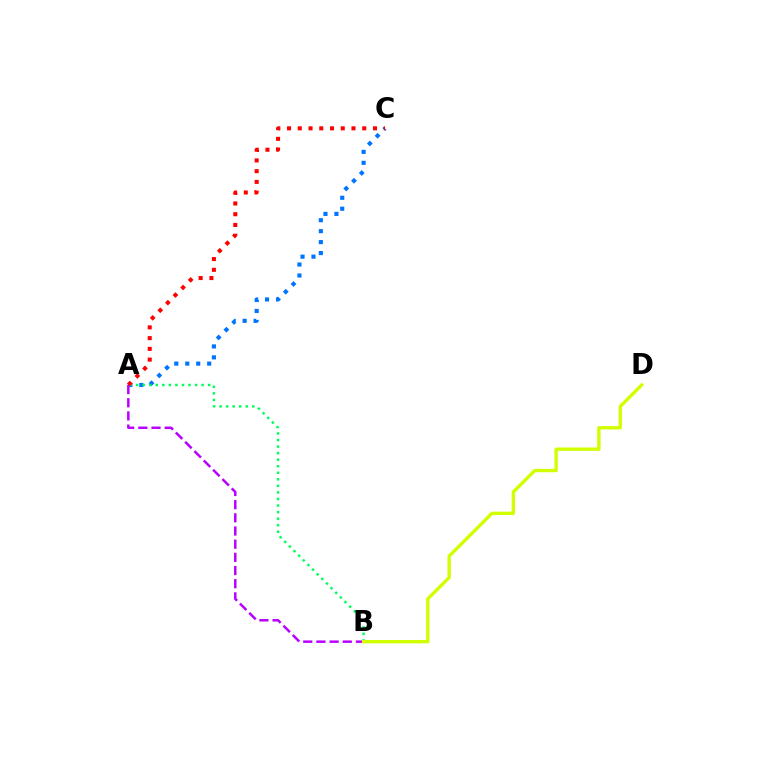{('A', 'C'): [{'color': '#0074ff', 'line_style': 'dotted', 'thickness': 2.98}, {'color': '#ff0000', 'line_style': 'dotted', 'thickness': 2.92}], ('A', 'B'): [{'color': '#00ff5c', 'line_style': 'dotted', 'thickness': 1.78}, {'color': '#b900ff', 'line_style': 'dashed', 'thickness': 1.79}], ('B', 'D'): [{'color': '#d1ff00', 'line_style': 'solid', 'thickness': 2.42}]}